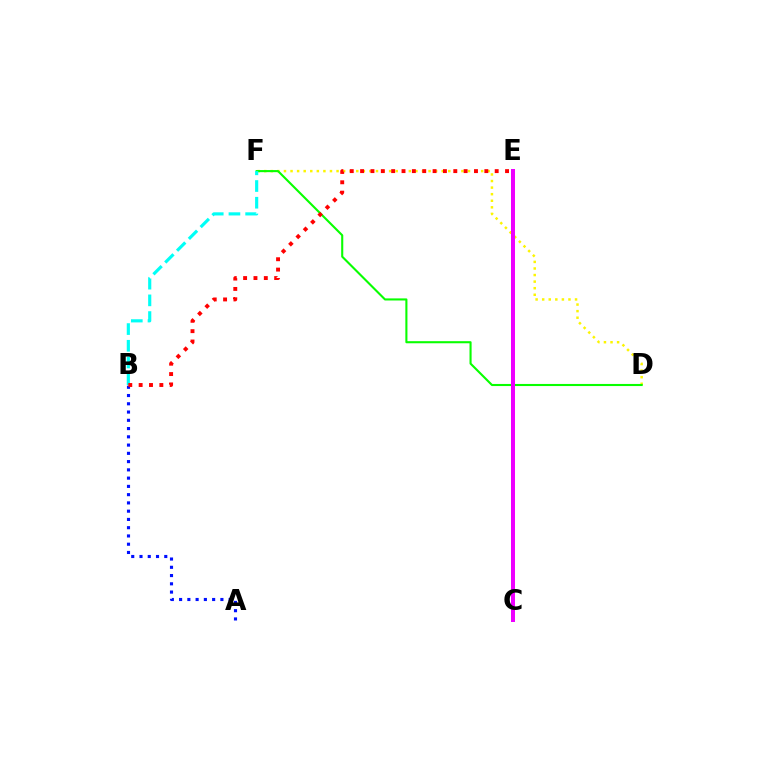{('D', 'F'): [{'color': '#fcf500', 'line_style': 'dotted', 'thickness': 1.79}, {'color': '#08ff00', 'line_style': 'solid', 'thickness': 1.51}], ('C', 'E'): [{'color': '#ee00ff', 'line_style': 'solid', 'thickness': 2.87}], ('B', 'F'): [{'color': '#00fff6', 'line_style': 'dashed', 'thickness': 2.27}], ('A', 'B'): [{'color': '#0010ff', 'line_style': 'dotted', 'thickness': 2.24}], ('B', 'E'): [{'color': '#ff0000', 'line_style': 'dotted', 'thickness': 2.81}]}